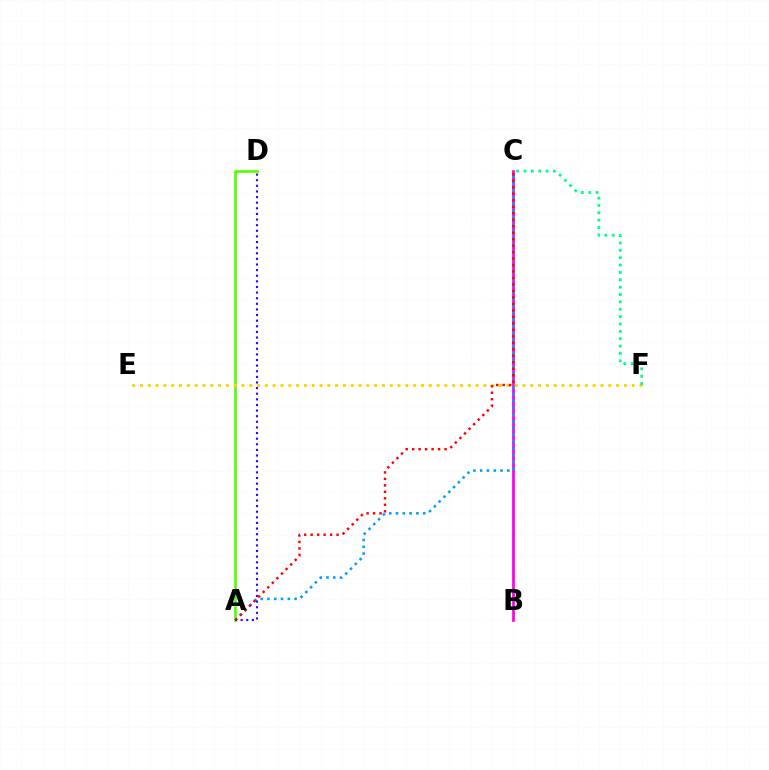{('B', 'C'): [{'color': '#ff00ed', 'line_style': 'solid', 'thickness': 1.98}], ('A', 'D'): [{'color': '#4fff00', 'line_style': 'solid', 'thickness': 1.9}, {'color': '#3700ff', 'line_style': 'dotted', 'thickness': 1.53}], ('E', 'F'): [{'color': '#ffd500', 'line_style': 'dotted', 'thickness': 2.12}], ('A', 'C'): [{'color': '#009eff', 'line_style': 'dotted', 'thickness': 1.84}, {'color': '#ff0000', 'line_style': 'dotted', 'thickness': 1.76}], ('C', 'F'): [{'color': '#00ff86', 'line_style': 'dotted', 'thickness': 2.0}]}